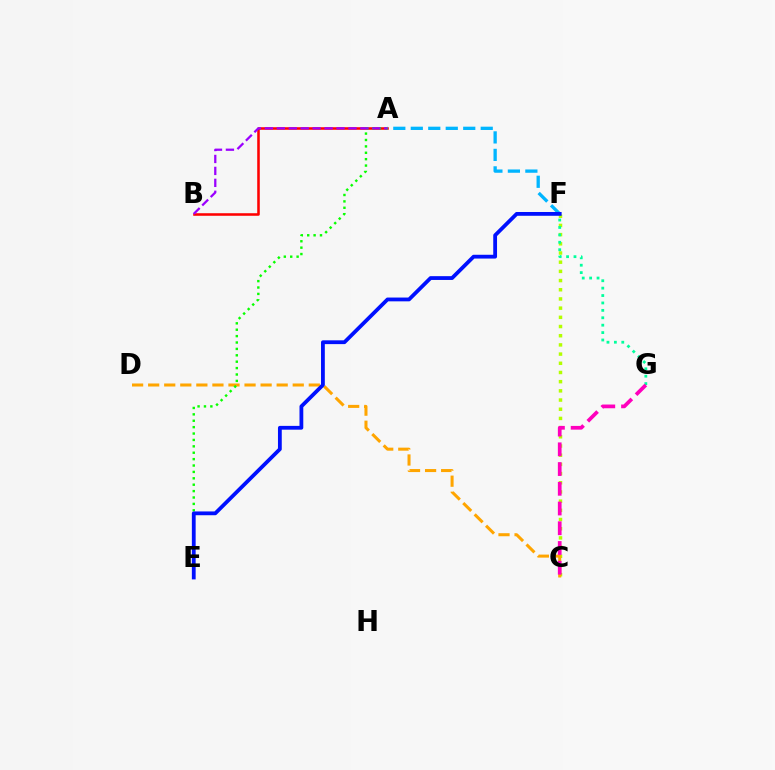{('A', 'B'): [{'color': '#ff0000', 'line_style': 'solid', 'thickness': 1.84}, {'color': '#9b00ff', 'line_style': 'dashed', 'thickness': 1.62}], ('C', 'F'): [{'color': '#b3ff00', 'line_style': 'dotted', 'thickness': 2.5}], ('C', 'D'): [{'color': '#ffa500', 'line_style': 'dashed', 'thickness': 2.18}], ('A', 'F'): [{'color': '#00b5ff', 'line_style': 'dashed', 'thickness': 2.38}], ('F', 'G'): [{'color': '#00ff9d', 'line_style': 'dotted', 'thickness': 2.01}], ('C', 'G'): [{'color': '#ff00bd', 'line_style': 'dashed', 'thickness': 2.68}], ('A', 'E'): [{'color': '#08ff00', 'line_style': 'dotted', 'thickness': 1.74}], ('E', 'F'): [{'color': '#0010ff', 'line_style': 'solid', 'thickness': 2.73}]}